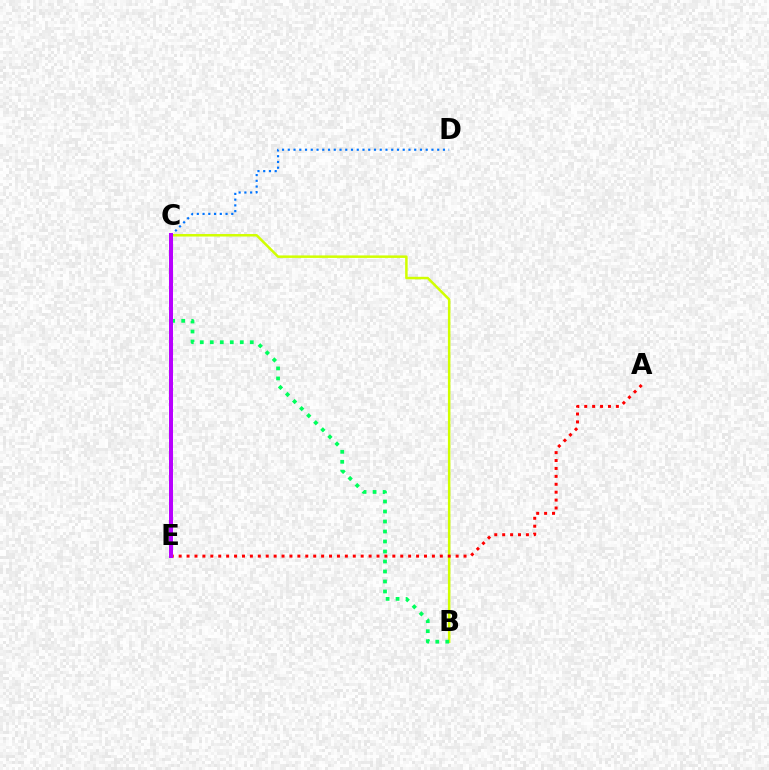{('B', 'C'): [{'color': '#d1ff00', 'line_style': 'solid', 'thickness': 1.8}, {'color': '#00ff5c', 'line_style': 'dotted', 'thickness': 2.72}], ('C', 'D'): [{'color': '#0074ff', 'line_style': 'dotted', 'thickness': 1.56}], ('A', 'E'): [{'color': '#ff0000', 'line_style': 'dotted', 'thickness': 2.15}], ('C', 'E'): [{'color': '#b900ff', 'line_style': 'solid', 'thickness': 2.89}]}